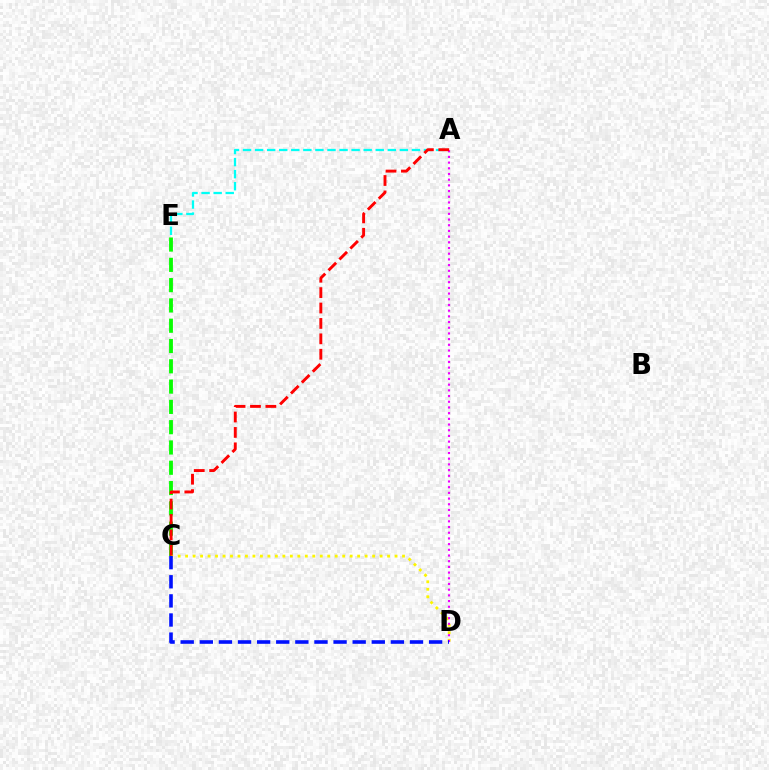{('A', 'E'): [{'color': '#00fff6', 'line_style': 'dashed', 'thickness': 1.64}], ('C', 'E'): [{'color': '#08ff00', 'line_style': 'dashed', 'thickness': 2.76}], ('C', 'D'): [{'color': '#fcf500', 'line_style': 'dotted', 'thickness': 2.03}, {'color': '#0010ff', 'line_style': 'dashed', 'thickness': 2.6}], ('A', 'D'): [{'color': '#ee00ff', 'line_style': 'dotted', 'thickness': 1.55}], ('A', 'C'): [{'color': '#ff0000', 'line_style': 'dashed', 'thickness': 2.09}]}